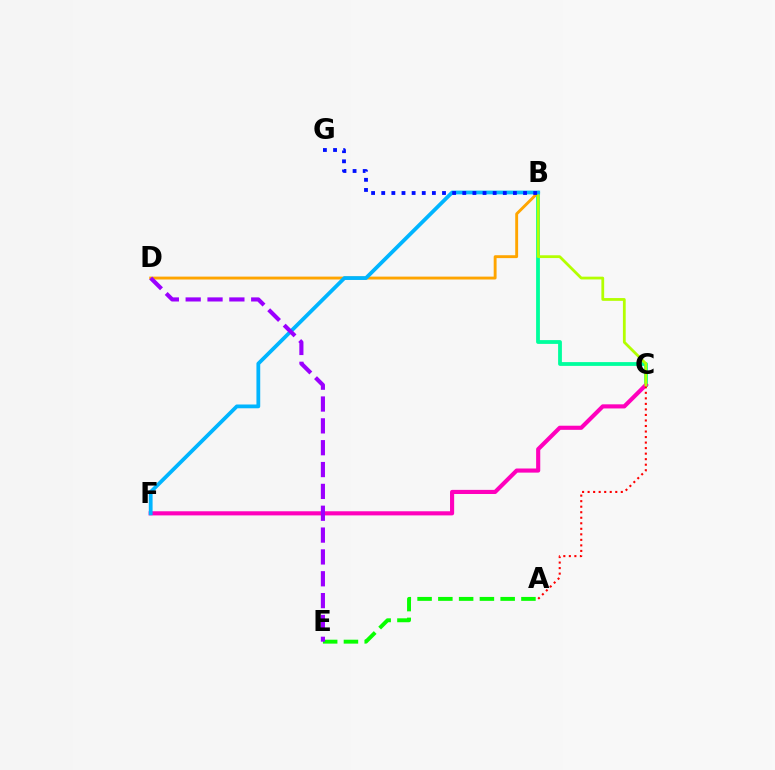{('B', 'C'): [{'color': '#00ff9d', 'line_style': 'solid', 'thickness': 2.74}, {'color': '#b3ff00', 'line_style': 'solid', 'thickness': 2.0}], ('C', 'F'): [{'color': '#ff00bd', 'line_style': 'solid', 'thickness': 2.97}], ('B', 'D'): [{'color': '#ffa500', 'line_style': 'solid', 'thickness': 2.08}], ('A', 'C'): [{'color': '#ff0000', 'line_style': 'dotted', 'thickness': 1.5}], ('B', 'F'): [{'color': '#00b5ff', 'line_style': 'solid', 'thickness': 2.72}], ('A', 'E'): [{'color': '#08ff00', 'line_style': 'dashed', 'thickness': 2.82}], ('B', 'G'): [{'color': '#0010ff', 'line_style': 'dotted', 'thickness': 2.75}], ('D', 'E'): [{'color': '#9b00ff', 'line_style': 'dashed', 'thickness': 2.97}]}